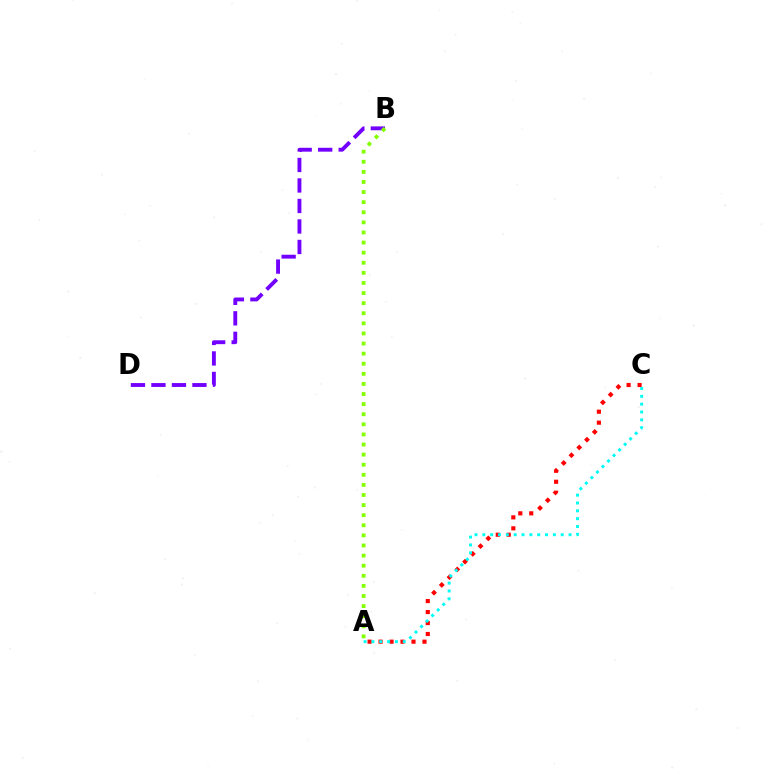{('A', 'C'): [{'color': '#ff0000', 'line_style': 'dotted', 'thickness': 2.98}, {'color': '#00fff6', 'line_style': 'dotted', 'thickness': 2.13}], ('B', 'D'): [{'color': '#7200ff', 'line_style': 'dashed', 'thickness': 2.78}], ('A', 'B'): [{'color': '#84ff00', 'line_style': 'dotted', 'thickness': 2.74}]}